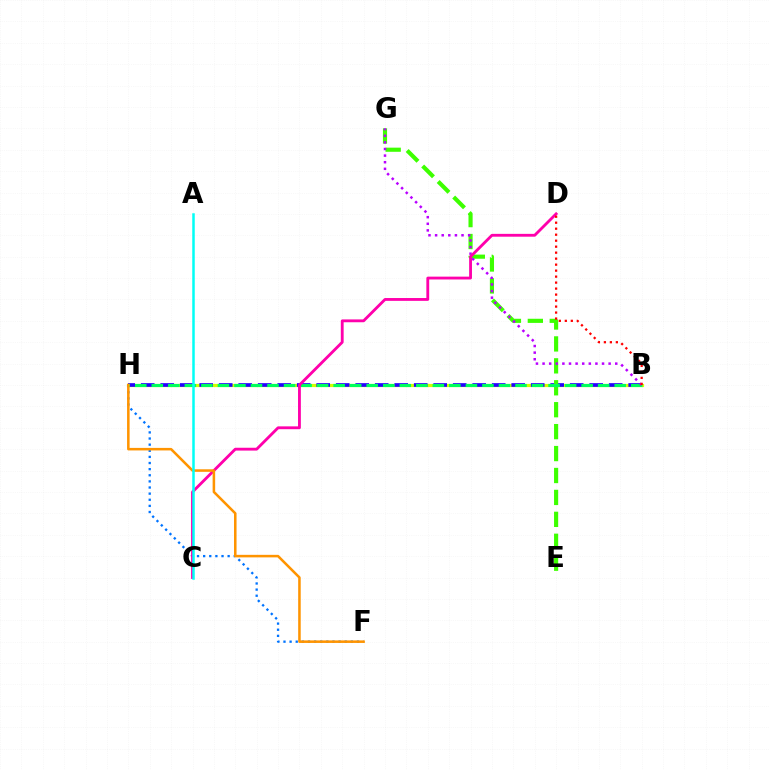{('B', 'H'): [{'color': '#d1ff00', 'line_style': 'solid', 'thickness': 2.3}, {'color': '#2500ff', 'line_style': 'dashed', 'thickness': 2.65}, {'color': '#00ff5c', 'line_style': 'dashed', 'thickness': 2.25}], ('F', 'H'): [{'color': '#0074ff', 'line_style': 'dotted', 'thickness': 1.66}, {'color': '#ff9400', 'line_style': 'solid', 'thickness': 1.83}], ('E', 'G'): [{'color': '#3dff00', 'line_style': 'dashed', 'thickness': 2.98}], ('B', 'G'): [{'color': '#b900ff', 'line_style': 'dotted', 'thickness': 1.8}], ('C', 'D'): [{'color': '#ff00ac', 'line_style': 'solid', 'thickness': 2.04}], ('B', 'D'): [{'color': '#ff0000', 'line_style': 'dotted', 'thickness': 1.63}], ('A', 'C'): [{'color': '#00fff6', 'line_style': 'solid', 'thickness': 1.8}]}